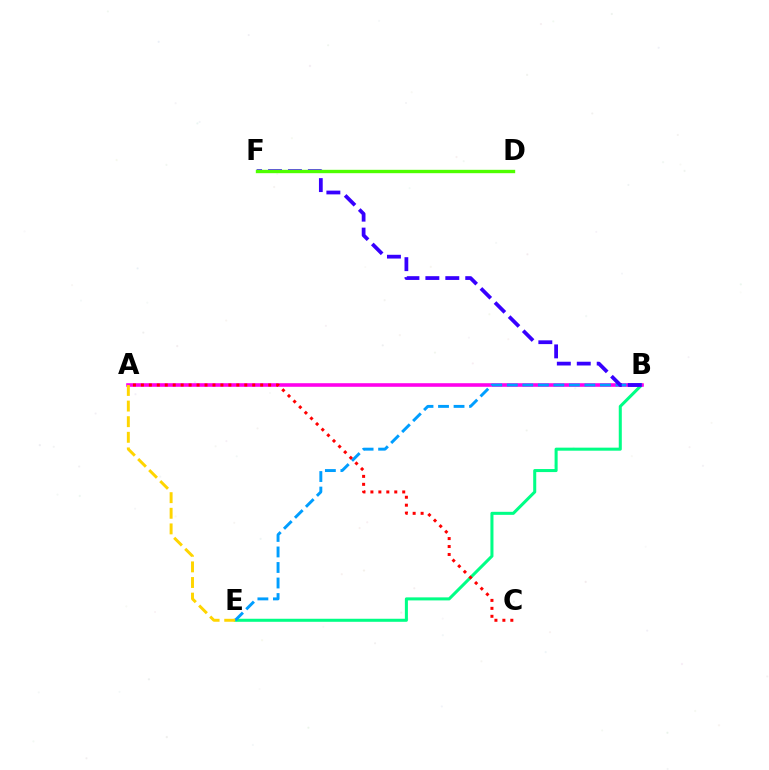{('B', 'E'): [{'color': '#00ff86', 'line_style': 'solid', 'thickness': 2.19}, {'color': '#009eff', 'line_style': 'dashed', 'thickness': 2.11}], ('A', 'B'): [{'color': '#ff00ed', 'line_style': 'solid', 'thickness': 2.58}], ('B', 'F'): [{'color': '#3700ff', 'line_style': 'dashed', 'thickness': 2.71}], ('A', 'C'): [{'color': '#ff0000', 'line_style': 'dotted', 'thickness': 2.16}], ('D', 'F'): [{'color': '#4fff00', 'line_style': 'solid', 'thickness': 2.43}], ('A', 'E'): [{'color': '#ffd500', 'line_style': 'dashed', 'thickness': 2.12}]}